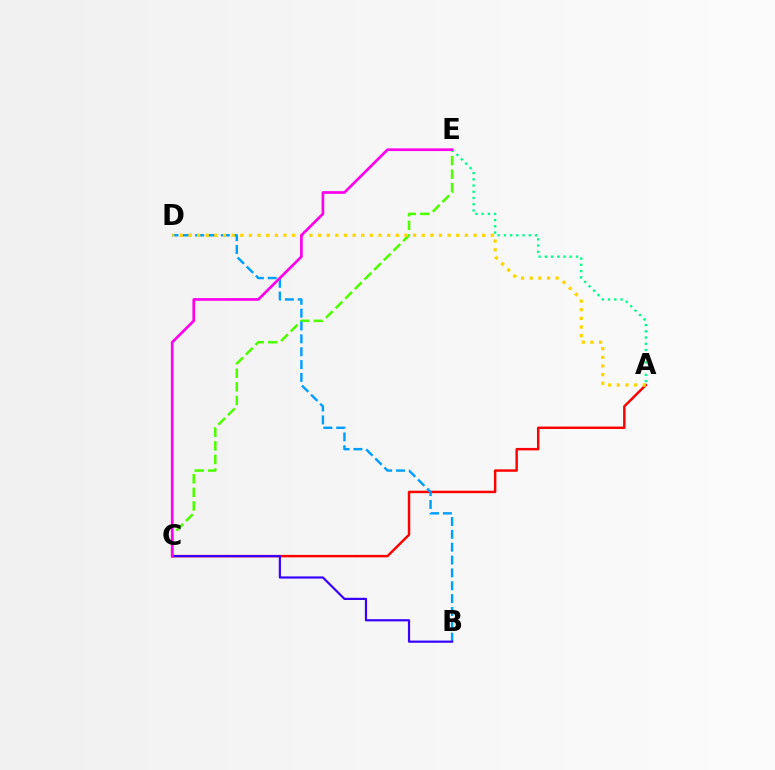{('C', 'E'): [{'color': '#4fff00', 'line_style': 'dashed', 'thickness': 1.85}, {'color': '#ff00ed', 'line_style': 'solid', 'thickness': 1.94}], ('A', 'C'): [{'color': '#ff0000', 'line_style': 'solid', 'thickness': 1.76}], ('B', 'D'): [{'color': '#009eff', 'line_style': 'dashed', 'thickness': 1.75}], ('A', 'D'): [{'color': '#ffd500', 'line_style': 'dotted', 'thickness': 2.35}], ('B', 'C'): [{'color': '#3700ff', 'line_style': 'solid', 'thickness': 1.58}], ('A', 'E'): [{'color': '#00ff86', 'line_style': 'dotted', 'thickness': 1.69}]}